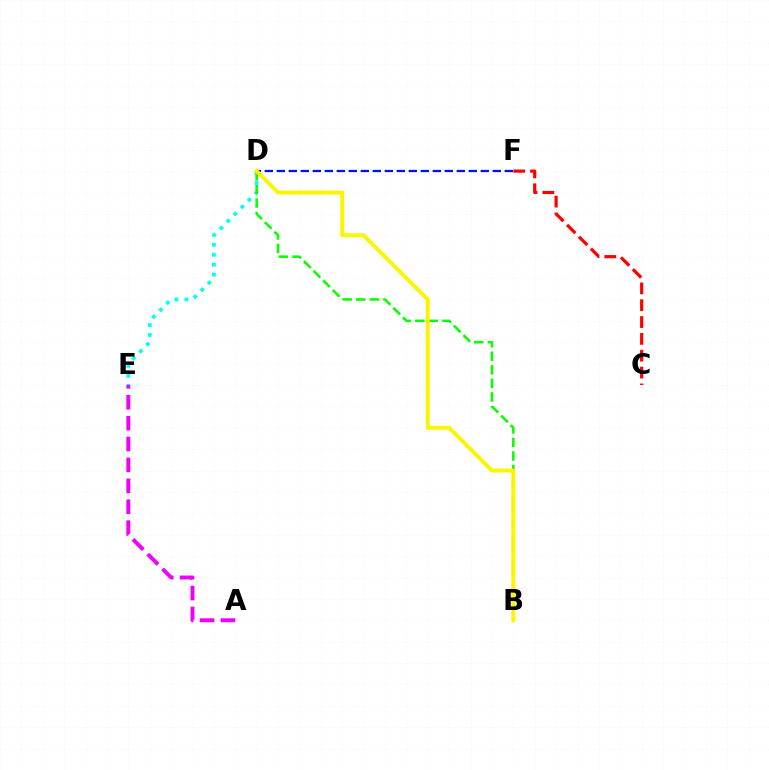{('D', 'F'): [{'color': '#0010ff', 'line_style': 'dashed', 'thickness': 1.63}], ('D', 'E'): [{'color': '#00fff6', 'line_style': 'dotted', 'thickness': 2.7}], ('B', 'D'): [{'color': '#08ff00', 'line_style': 'dashed', 'thickness': 1.84}, {'color': '#fcf500', 'line_style': 'solid', 'thickness': 2.85}], ('C', 'F'): [{'color': '#ff0000', 'line_style': 'dashed', 'thickness': 2.29}], ('A', 'E'): [{'color': '#ee00ff', 'line_style': 'dashed', 'thickness': 2.84}]}